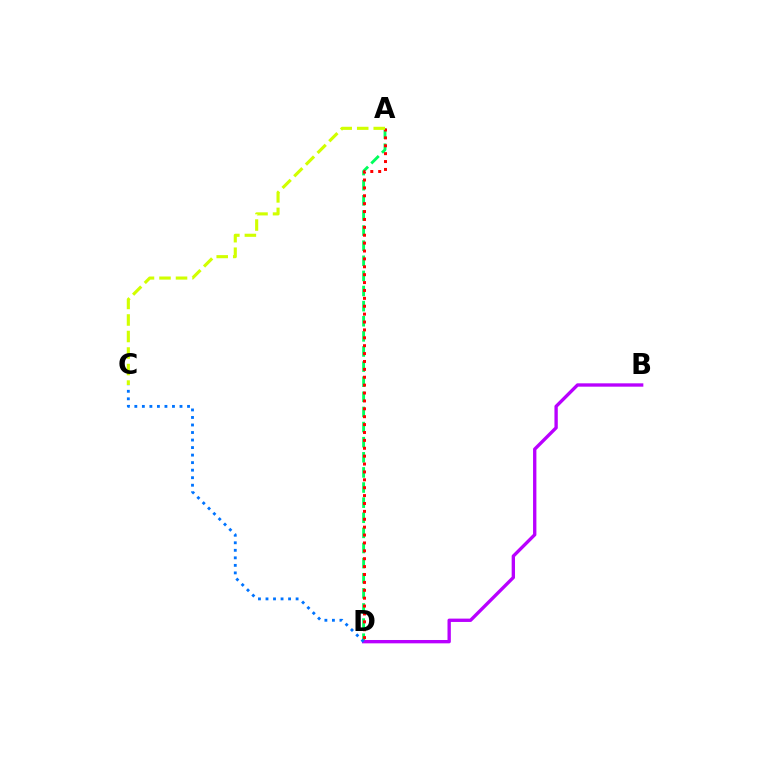{('A', 'D'): [{'color': '#00ff5c', 'line_style': 'dashed', 'thickness': 2.05}, {'color': '#ff0000', 'line_style': 'dotted', 'thickness': 2.14}], ('B', 'D'): [{'color': '#b900ff', 'line_style': 'solid', 'thickness': 2.41}], ('C', 'D'): [{'color': '#0074ff', 'line_style': 'dotted', 'thickness': 2.05}], ('A', 'C'): [{'color': '#d1ff00', 'line_style': 'dashed', 'thickness': 2.24}]}